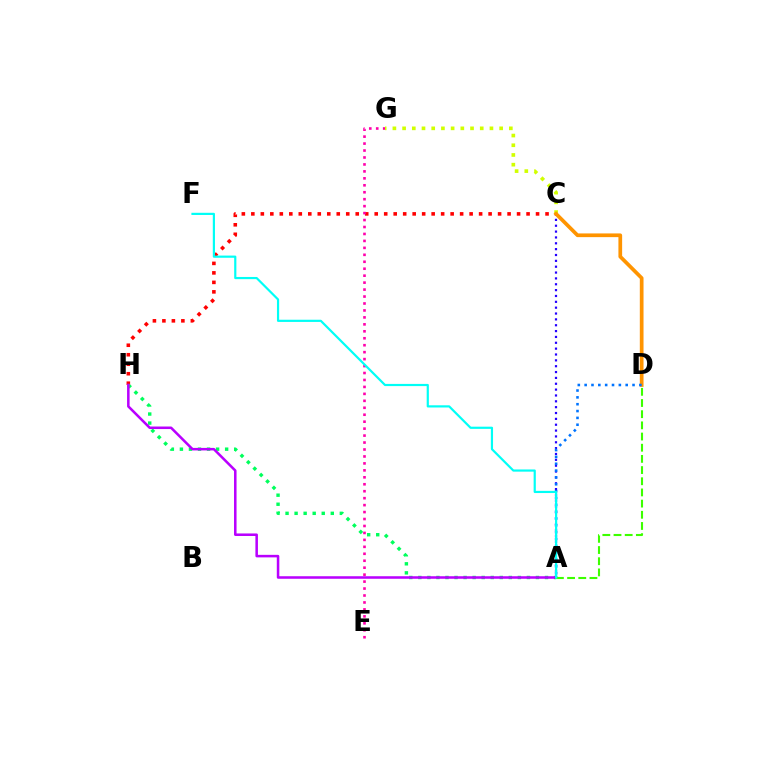{('C', 'H'): [{'color': '#ff0000', 'line_style': 'dotted', 'thickness': 2.58}], ('E', 'G'): [{'color': '#ff00ac', 'line_style': 'dotted', 'thickness': 1.89}], ('C', 'G'): [{'color': '#d1ff00', 'line_style': 'dotted', 'thickness': 2.64}], ('A', 'H'): [{'color': '#00ff5c', 'line_style': 'dotted', 'thickness': 2.46}, {'color': '#b900ff', 'line_style': 'solid', 'thickness': 1.83}], ('A', 'C'): [{'color': '#2500ff', 'line_style': 'dotted', 'thickness': 1.59}], ('C', 'D'): [{'color': '#ff9400', 'line_style': 'solid', 'thickness': 2.67}], ('A', 'D'): [{'color': '#0074ff', 'line_style': 'dotted', 'thickness': 1.86}, {'color': '#3dff00', 'line_style': 'dashed', 'thickness': 1.52}], ('A', 'F'): [{'color': '#00fff6', 'line_style': 'solid', 'thickness': 1.58}]}